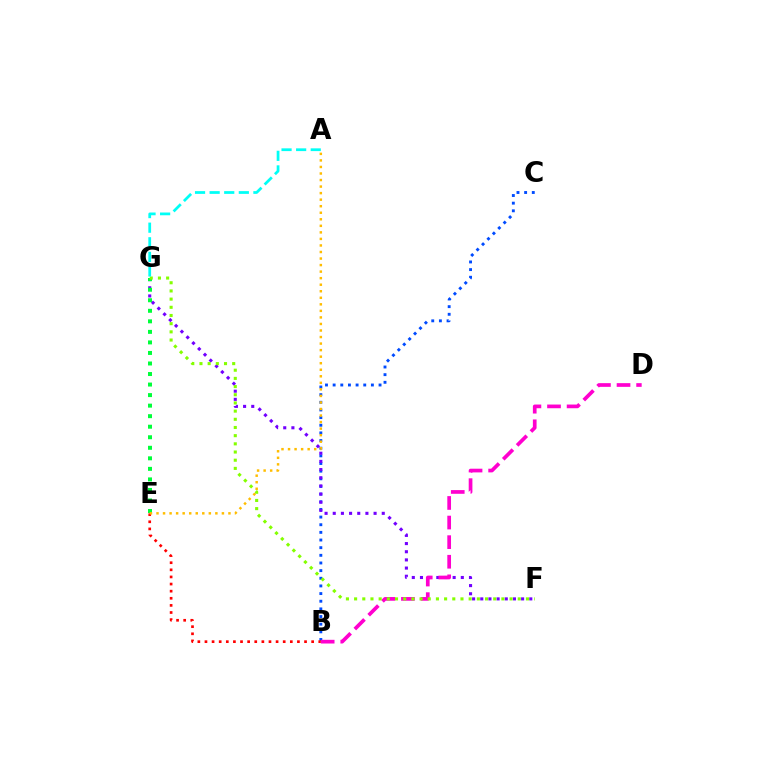{('B', 'C'): [{'color': '#004bff', 'line_style': 'dotted', 'thickness': 2.08}], ('F', 'G'): [{'color': '#7200ff', 'line_style': 'dotted', 'thickness': 2.22}, {'color': '#84ff00', 'line_style': 'dotted', 'thickness': 2.22}], ('B', 'E'): [{'color': '#ff0000', 'line_style': 'dotted', 'thickness': 1.93}], ('E', 'G'): [{'color': '#00ff39', 'line_style': 'dotted', 'thickness': 2.86}], ('B', 'D'): [{'color': '#ff00cf', 'line_style': 'dashed', 'thickness': 2.66}], ('A', 'E'): [{'color': '#ffbd00', 'line_style': 'dotted', 'thickness': 1.78}], ('A', 'G'): [{'color': '#00fff6', 'line_style': 'dashed', 'thickness': 1.98}]}